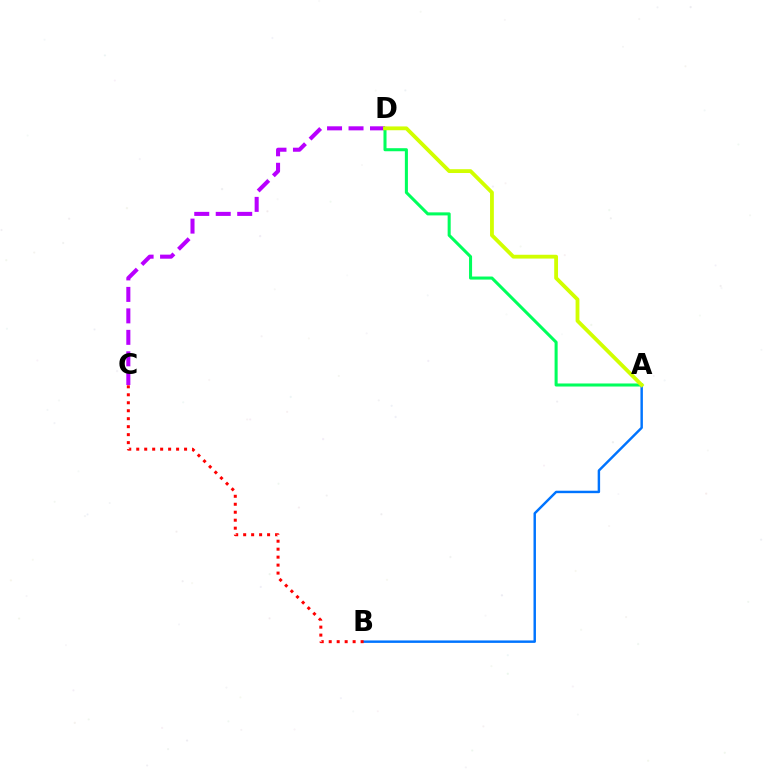{('C', 'D'): [{'color': '#b900ff', 'line_style': 'dashed', 'thickness': 2.92}], ('A', 'D'): [{'color': '#00ff5c', 'line_style': 'solid', 'thickness': 2.19}, {'color': '#d1ff00', 'line_style': 'solid', 'thickness': 2.74}], ('A', 'B'): [{'color': '#0074ff', 'line_style': 'solid', 'thickness': 1.76}], ('B', 'C'): [{'color': '#ff0000', 'line_style': 'dotted', 'thickness': 2.17}]}